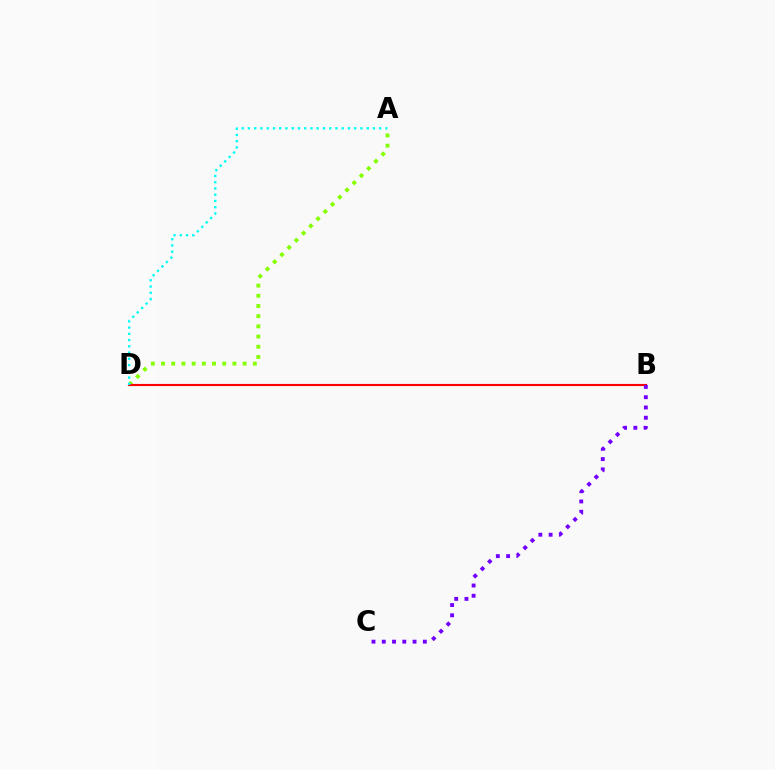{('A', 'D'): [{'color': '#84ff00', 'line_style': 'dotted', 'thickness': 2.77}, {'color': '#00fff6', 'line_style': 'dotted', 'thickness': 1.7}], ('B', 'D'): [{'color': '#ff0000', 'line_style': 'solid', 'thickness': 1.54}], ('B', 'C'): [{'color': '#7200ff', 'line_style': 'dotted', 'thickness': 2.79}]}